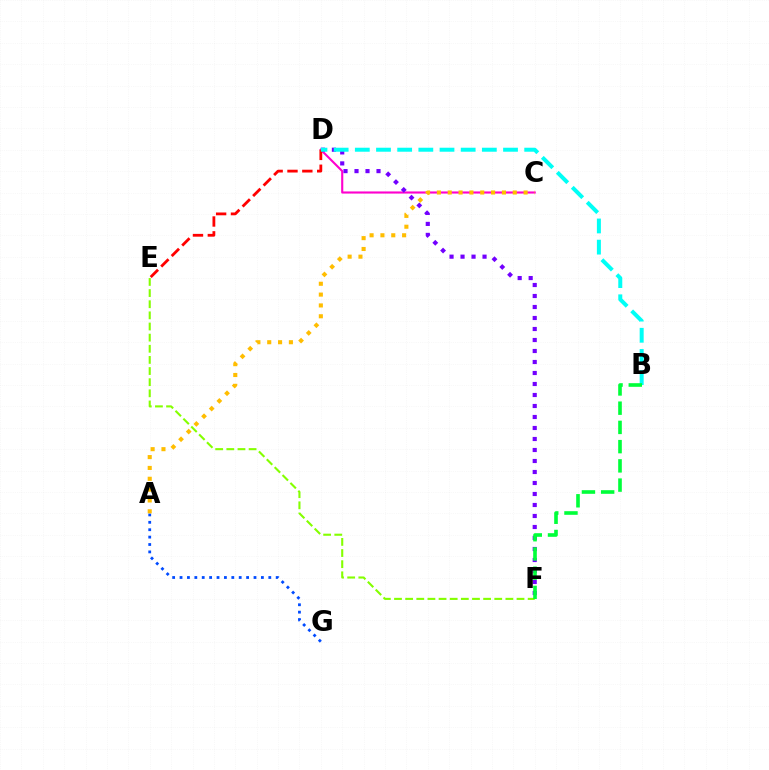{('C', 'D'): [{'color': '#ff00cf', 'line_style': 'solid', 'thickness': 1.52}], ('D', 'F'): [{'color': '#7200ff', 'line_style': 'dotted', 'thickness': 2.99}], ('A', 'G'): [{'color': '#004bff', 'line_style': 'dotted', 'thickness': 2.01}], ('D', 'E'): [{'color': '#ff0000', 'line_style': 'dashed', 'thickness': 2.02}], ('B', 'D'): [{'color': '#00fff6', 'line_style': 'dashed', 'thickness': 2.88}], ('E', 'F'): [{'color': '#84ff00', 'line_style': 'dashed', 'thickness': 1.51}], ('B', 'F'): [{'color': '#00ff39', 'line_style': 'dashed', 'thickness': 2.61}], ('A', 'C'): [{'color': '#ffbd00', 'line_style': 'dotted', 'thickness': 2.94}]}